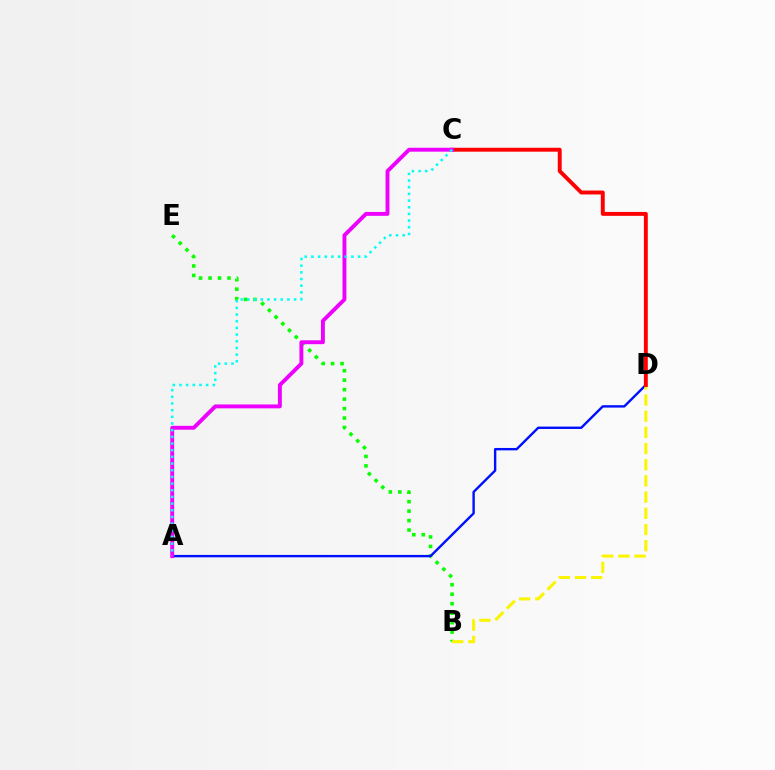{('B', 'E'): [{'color': '#08ff00', 'line_style': 'dotted', 'thickness': 2.57}], ('A', 'D'): [{'color': '#0010ff', 'line_style': 'solid', 'thickness': 1.72}], ('B', 'D'): [{'color': '#fcf500', 'line_style': 'dashed', 'thickness': 2.2}], ('C', 'D'): [{'color': '#ff0000', 'line_style': 'solid', 'thickness': 2.82}], ('A', 'C'): [{'color': '#ee00ff', 'line_style': 'solid', 'thickness': 2.8}, {'color': '#00fff6', 'line_style': 'dotted', 'thickness': 1.81}]}